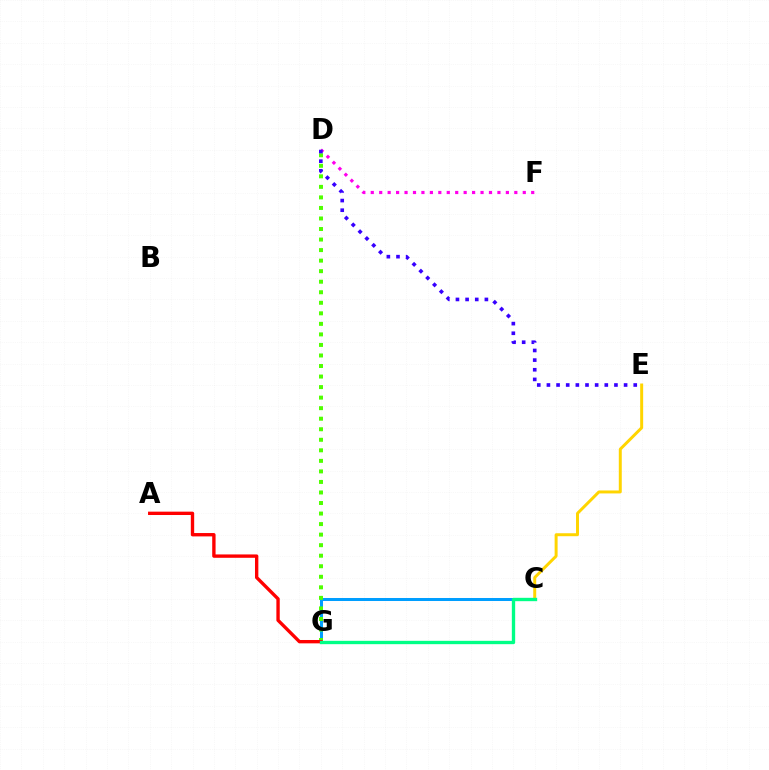{('C', 'G'): [{'color': '#009eff', 'line_style': 'solid', 'thickness': 2.17}, {'color': '#00ff86', 'line_style': 'solid', 'thickness': 2.4}], ('D', 'G'): [{'color': '#4fff00', 'line_style': 'dotted', 'thickness': 2.86}], ('D', 'F'): [{'color': '#ff00ed', 'line_style': 'dotted', 'thickness': 2.29}], ('C', 'E'): [{'color': '#ffd500', 'line_style': 'solid', 'thickness': 2.14}], ('D', 'E'): [{'color': '#3700ff', 'line_style': 'dotted', 'thickness': 2.62}], ('A', 'G'): [{'color': '#ff0000', 'line_style': 'solid', 'thickness': 2.42}]}